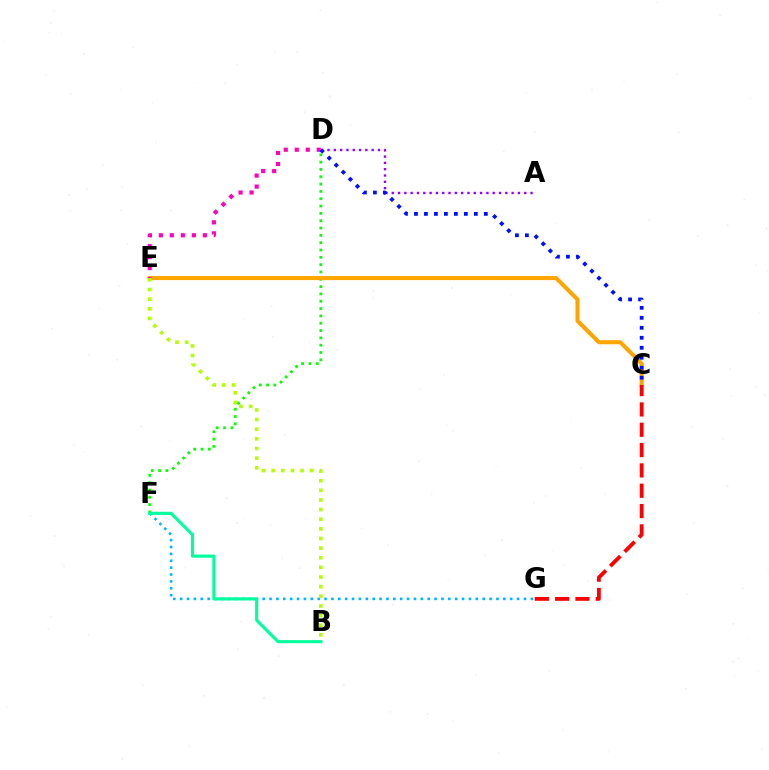{('D', 'F'): [{'color': '#08ff00', 'line_style': 'dotted', 'thickness': 1.99}], ('A', 'D'): [{'color': '#9b00ff', 'line_style': 'dotted', 'thickness': 1.71}], ('F', 'G'): [{'color': '#00b5ff', 'line_style': 'dotted', 'thickness': 1.87}], ('B', 'F'): [{'color': '#00ff9d', 'line_style': 'solid', 'thickness': 2.25}], ('C', 'E'): [{'color': '#ffa500', 'line_style': 'solid', 'thickness': 2.93}], ('D', 'E'): [{'color': '#ff00bd', 'line_style': 'dotted', 'thickness': 2.99}], ('C', 'D'): [{'color': '#0010ff', 'line_style': 'dotted', 'thickness': 2.71}], ('C', 'G'): [{'color': '#ff0000', 'line_style': 'dashed', 'thickness': 2.76}], ('B', 'E'): [{'color': '#b3ff00', 'line_style': 'dotted', 'thickness': 2.62}]}